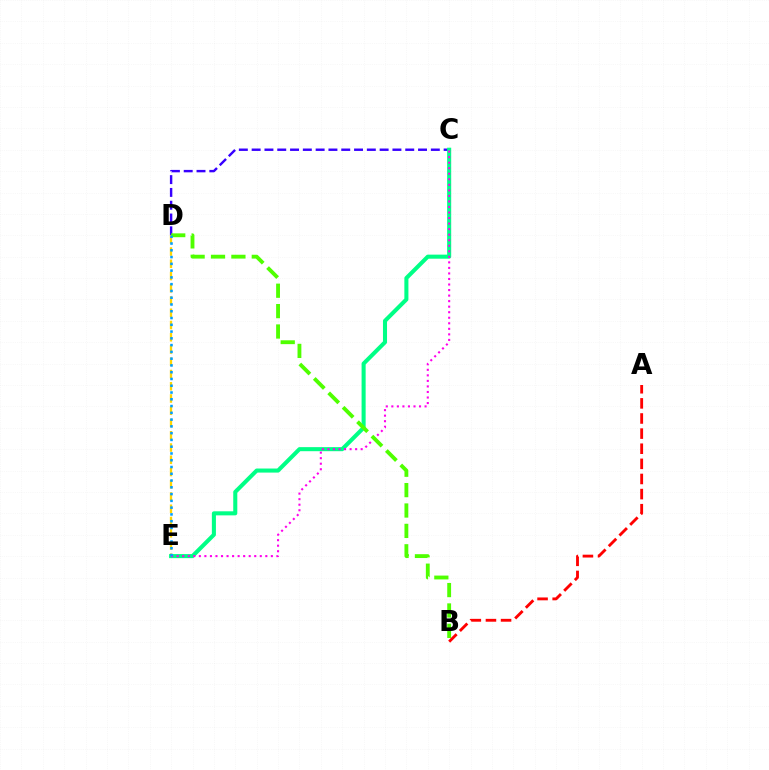{('C', 'D'): [{'color': '#3700ff', 'line_style': 'dashed', 'thickness': 1.74}], ('A', 'B'): [{'color': '#ff0000', 'line_style': 'dashed', 'thickness': 2.05}], ('D', 'E'): [{'color': '#ffd500', 'line_style': 'dashed', 'thickness': 1.66}, {'color': '#009eff', 'line_style': 'dotted', 'thickness': 1.84}], ('C', 'E'): [{'color': '#00ff86', 'line_style': 'solid', 'thickness': 2.92}, {'color': '#ff00ed', 'line_style': 'dotted', 'thickness': 1.5}], ('B', 'D'): [{'color': '#4fff00', 'line_style': 'dashed', 'thickness': 2.77}]}